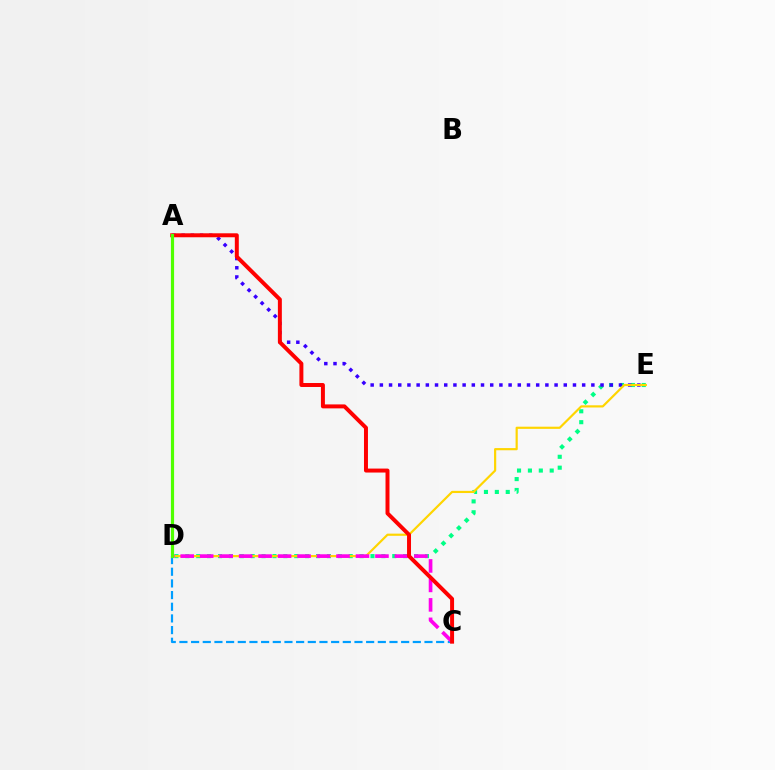{('C', 'D'): [{'color': '#009eff', 'line_style': 'dashed', 'thickness': 1.59}, {'color': '#ff00ed', 'line_style': 'dashed', 'thickness': 2.65}], ('D', 'E'): [{'color': '#00ff86', 'line_style': 'dotted', 'thickness': 2.96}, {'color': '#ffd500', 'line_style': 'solid', 'thickness': 1.57}], ('A', 'E'): [{'color': '#3700ff', 'line_style': 'dotted', 'thickness': 2.5}], ('A', 'C'): [{'color': '#ff0000', 'line_style': 'solid', 'thickness': 2.86}], ('A', 'D'): [{'color': '#4fff00', 'line_style': 'solid', 'thickness': 2.28}]}